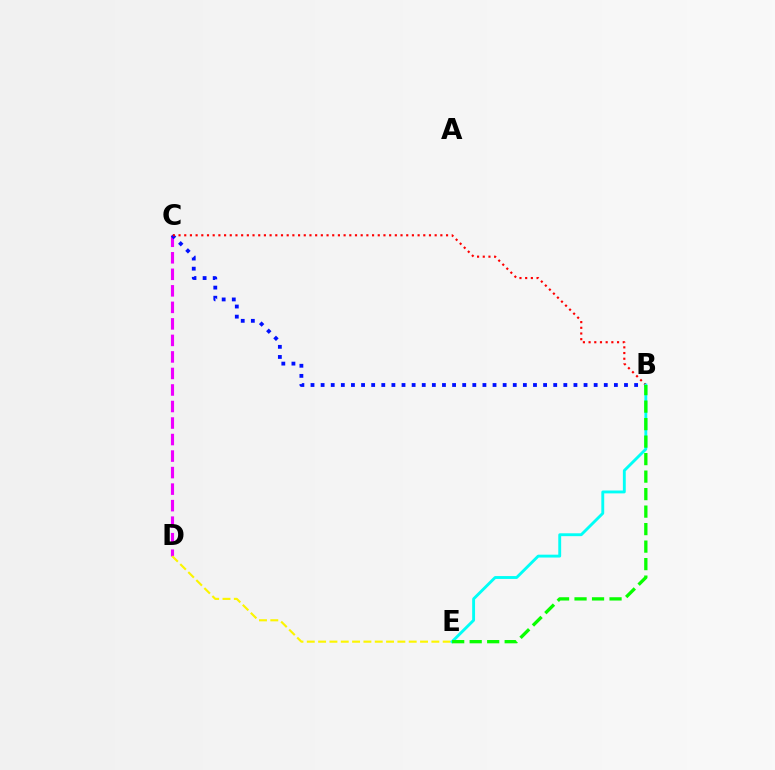{('C', 'D'): [{'color': '#ee00ff', 'line_style': 'dashed', 'thickness': 2.24}], ('D', 'E'): [{'color': '#fcf500', 'line_style': 'dashed', 'thickness': 1.54}], ('B', 'C'): [{'color': '#0010ff', 'line_style': 'dotted', 'thickness': 2.75}, {'color': '#ff0000', 'line_style': 'dotted', 'thickness': 1.55}], ('B', 'E'): [{'color': '#00fff6', 'line_style': 'solid', 'thickness': 2.07}, {'color': '#08ff00', 'line_style': 'dashed', 'thickness': 2.38}]}